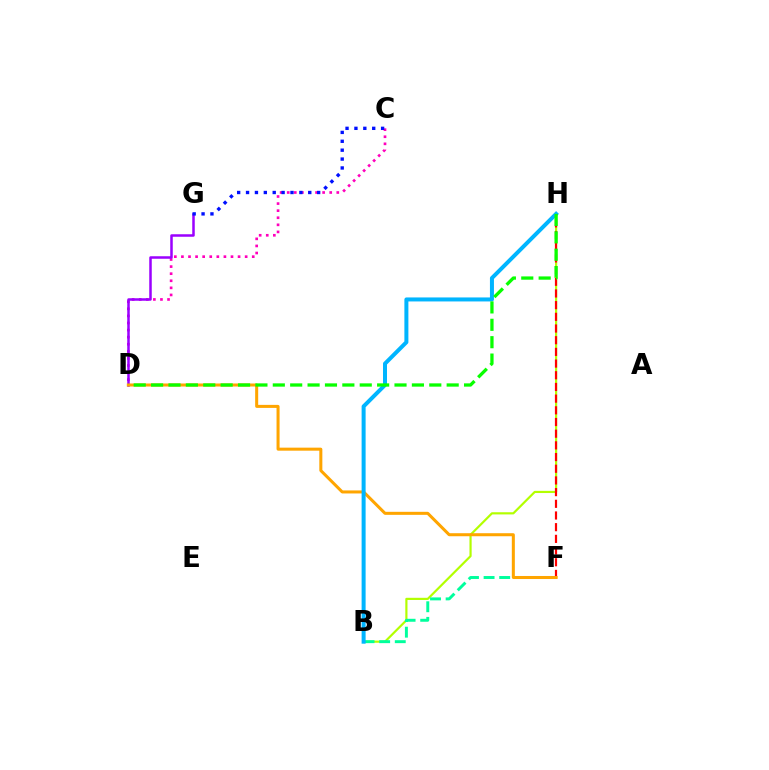{('B', 'H'): [{'color': '#b3ff00', 'line_style': 'solid', 'thickness': 1.57}, {'color': '#00b5ff', 'line_style': 'solid', 'thickness': 2.88}], ('F', 'H'): [{'color': '#ff0000', 'line_style': 'dashed', 'thickness': 1.59}], ('C', 'D'): [{'color': '#ff00bd', 'line_style': 'dotted', 'thickness': 1.92}], ('D', 'G'): [{'color': '#9b00ff', 'line_style': 'solid', 'thickness': 1.81}], ('C', 'G'): [{'color': '#0010ff', 'line_style': 'dotted', 'thickness': 2.42}], ('B', 'F'): [{'color': '#00ff9d', 'line_style': 'dashed', 'thickness': 2.12}], ('D', 'F'): [{'color': '#ffa500', 'line_style': 'solid', 'thickness': 2.18}], ('D', 'H'): [{'color': '#08ff00', 'line_style': 'dashed', 'thickness': 2.36}]}